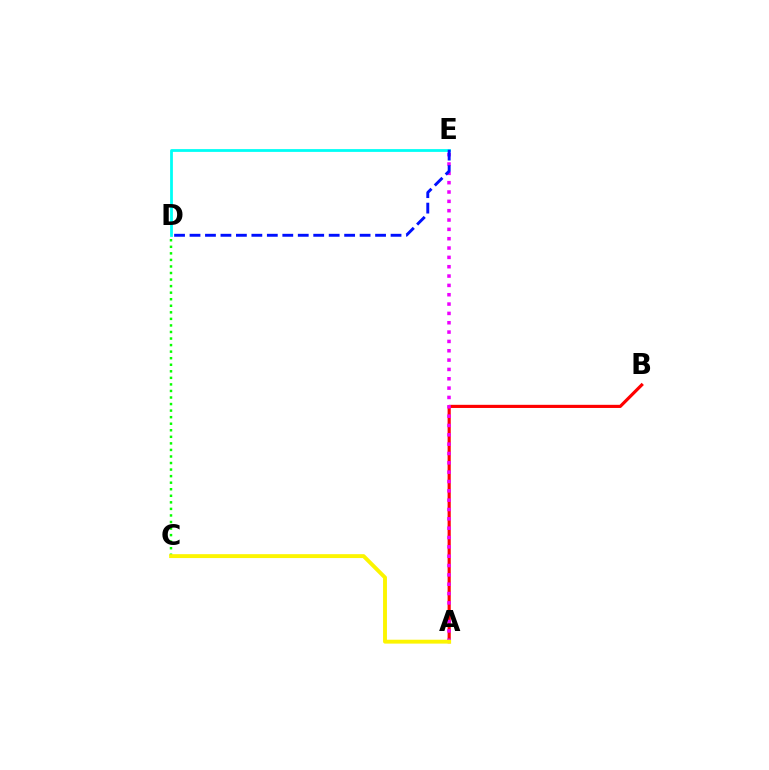{('A', 'B'): [{'color': '#ff0000', 'line_style': 'solid', 'thickness': 2.26}], ('D', 'E'): [{'color': '#00fff6', 'line_style': 'solid', 'thickness': 2.0}, {'color': '#0010ff', 'line_style': 'dashed', 'thickness': 2.1}], ('A', 'E'): [{'color': '#ee00ff', 'line_style': 'dotted', 'thickness': 2.54}], ('C', 'D'): [{'color': '#08ff00', 'line_style': 'dotted', 'thickness': 1.78}], ('A', 'C'): [{'color': '#fcf500', 'line_style': 'solid', 'thickness': 2.8}]}